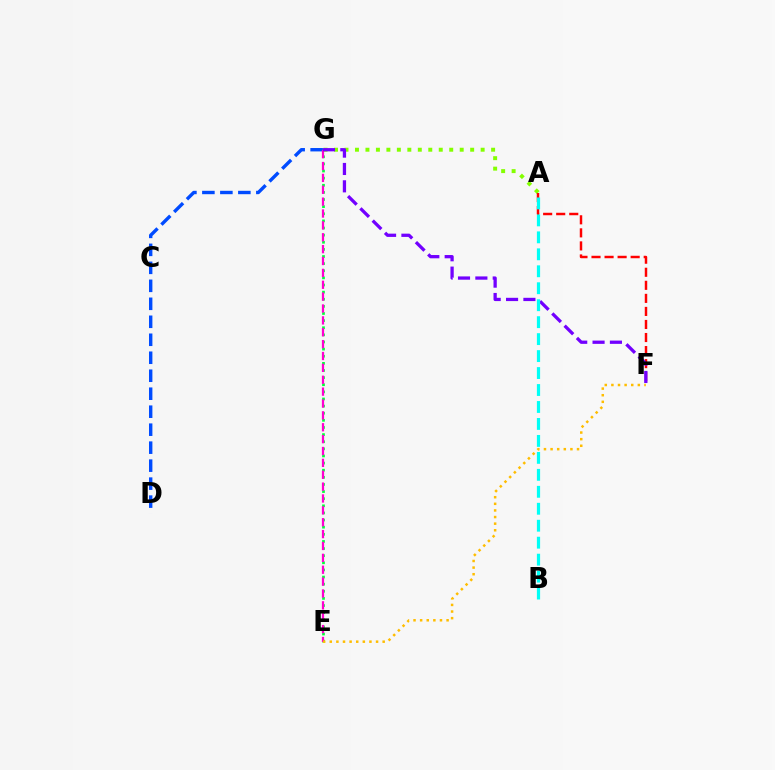{('A', 'G'): [{'color': '#84ff00', 'line_style': 'dotted', 'thickness': 2.85}], ('E', 'G'): [{'color': '#00ff39', 'line_style': 'dotted', 'thickness': 1.94}, {'color': '#ff00cf', 'line_style': 'dashed', 'thickness': 1.61}], ('D', 'G'): [{'color': '#004bff', 'line_style': 'dashed', 'thickness': 2.44}], ('A', 'F'): [{'color': '#ff0000', 'line_style': 'dashed', 'thickness': 1.77}], ('E', 'F'): [{'color': '#ffbd00', 'line_style': 'dotted', 'thickness': 1.8}], ('F', 'G'): [{'color': '#7200ff', 'line_style': 'dashed', 'thickness': 2.36}], ('A', 'B'): [{'color': '#00fff6', 'line_style': 'dashed', 'thickness': 2.3}]}